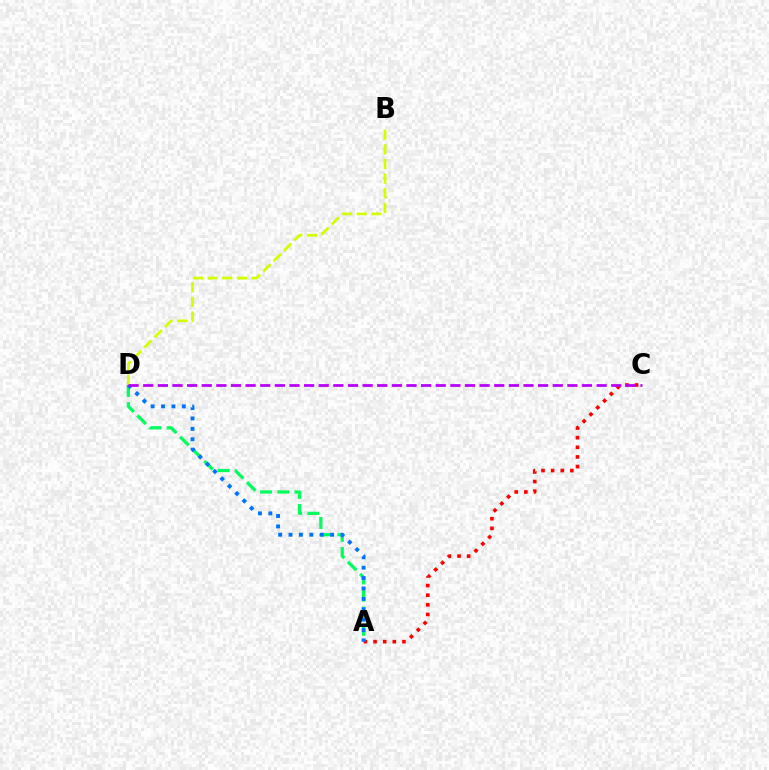{('A', 'D'): [{'color': '#00ff5c', 'line_style': 'dashed', 'thickness': 2.33}, {'color': '#0074ff', 'line_style': 'dotted', 'thickness': 2.82}], ('A', 'C'): [{'color': '#ff0000', 'line_style': 'dotted', 'thickness': 2.62}], ('B', 'D'): [{'color': '#d1ff00', 'line_style': 'dashed', 'thickness': 1.99}], ('C', 'D'): [{'color': '#b900ff', 'line_style': 'dashed', 'thickness': 1.99}]}